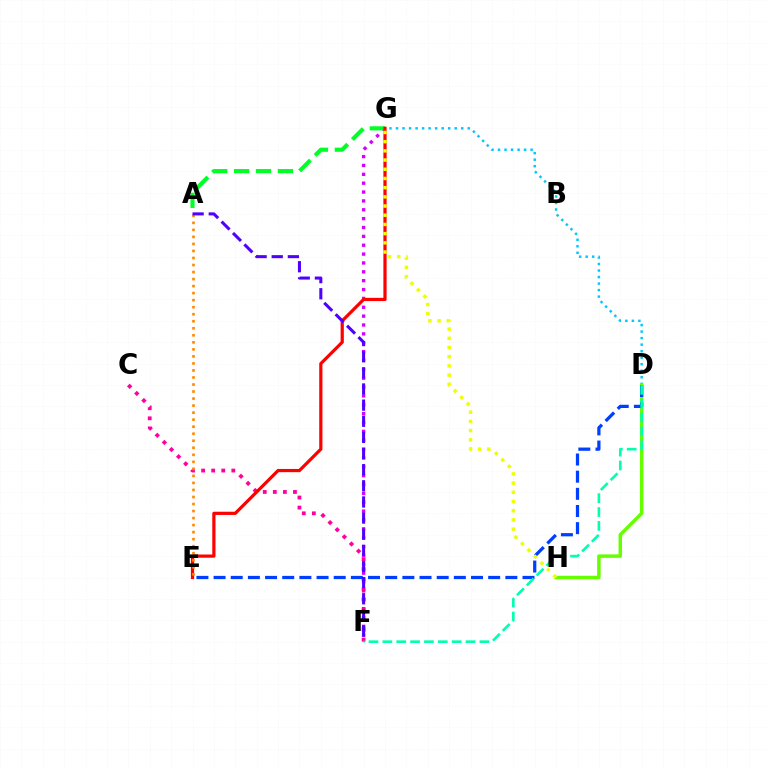{('F', 'G'): [{'color': '#d600ff', 'line_style': 'dotted', 'thickness': 2.41}], ('D', 'G'): [{'color': '#00c7ff', 'line_style': 'dotted', 'thickness': 1.77}], ('A', 'G'): [{'color': '#00ff27', 'line_style': 'dashed', 'thickness': 2.98}], ('D', 'H'): [{'color': '#66ff00', 'line_style': 'solid', 'thickness': 2.5}], ('C', 'F'): [{'color': '#ff00a0', 'line_style': 'dotted', 'thickness': 2.74}], ('E', 'G'): [{'color': '#ff0000', 'line_style': 'solid', 'thickness': 2.32}], ('A', 'E'): [{'color': '#ff8800', 'line_style': 'dotted', 'thickness': 1.91}], ('D', 'E'): [{'color': '#003fff', 'line_style': 'dashed', 'thickness': 2.33}], ('G', 'H'): [{'color': '#eeff00', 'line_style': 'dotted', 'thickness': 2.5}], ('D', 'F'): [{'color': '#00ffaf', 'line_style': 'dashed', 'thickness': 1.88}], ('A', 'F'): [{'color': '#4f00ff', 'line_style': 'dashed', 'thickness': 2.19}]}